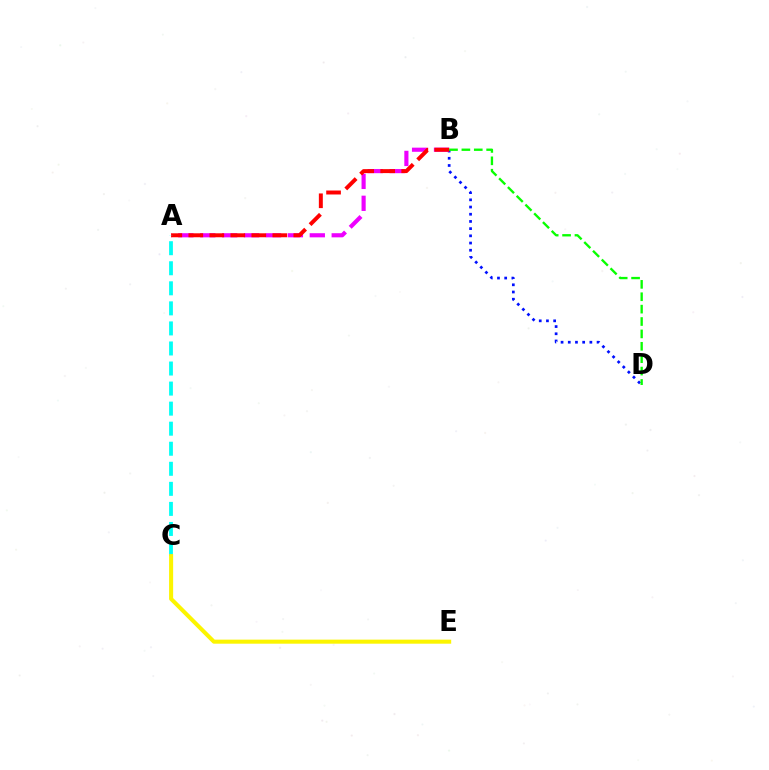{('B', 'D'): [{'color': '#0010ff', 'line_style': 'dotted', 'thickness': 1.96}, {'color': '#08ff00', 'line_style': 'dashed', 'thickness': 1.68}], ('A', 'B'): [{'color': '#ee00ff', 'line_style': 'dashed', 'thickness': 2.98}, {'color': '#ff0000', 'line_style': 'dashed', 'thickness': 2.85}], ('A', 'C'): [{'color': '#00fff6', 'line_style': 'dashed', 'thickness': 2.72}], ('C', 'E'): [{'color': '#fcf500', 'line_style': 'solid', 'thickness': 2.92}]}